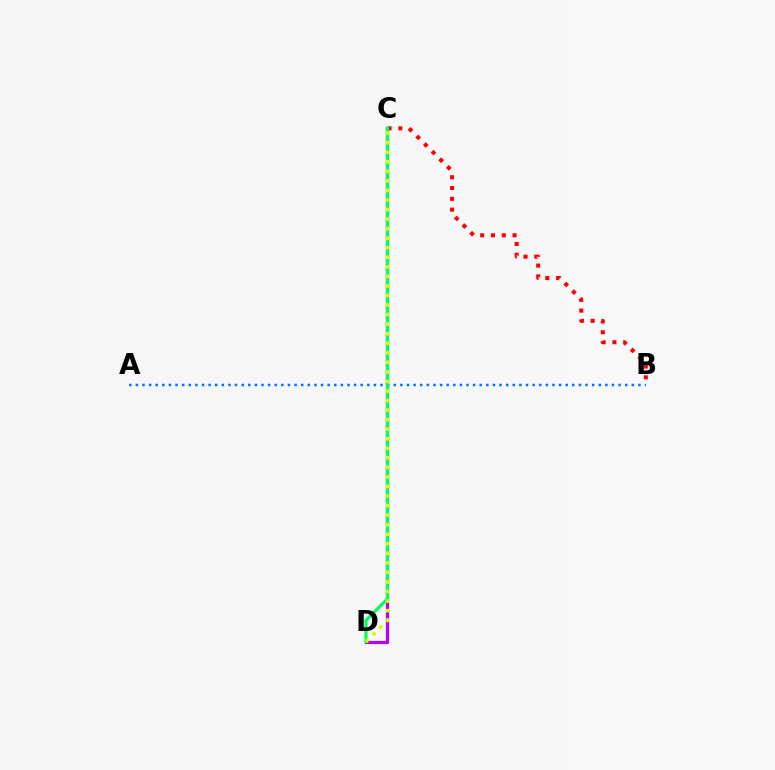{('B', 'C'): [{'color': '#ff0000', 'line_style': 'dotted', 'thickness': 2.93}], ('C', 'D'): [{'color': '#b900ff', 'line_style': 'solid', 'thickness': 2.33}, {'color': '#00ff5c', 'line_style': 'solid', 'thickness': 2.3}, {'color': '#d1ff00', 'line_style': 'dotted', 'thickness': 2.59}], ('A', 'B'): [{'color': '#0074ff', 'line_style': 'dotted', 'thickness': 1.8}]}